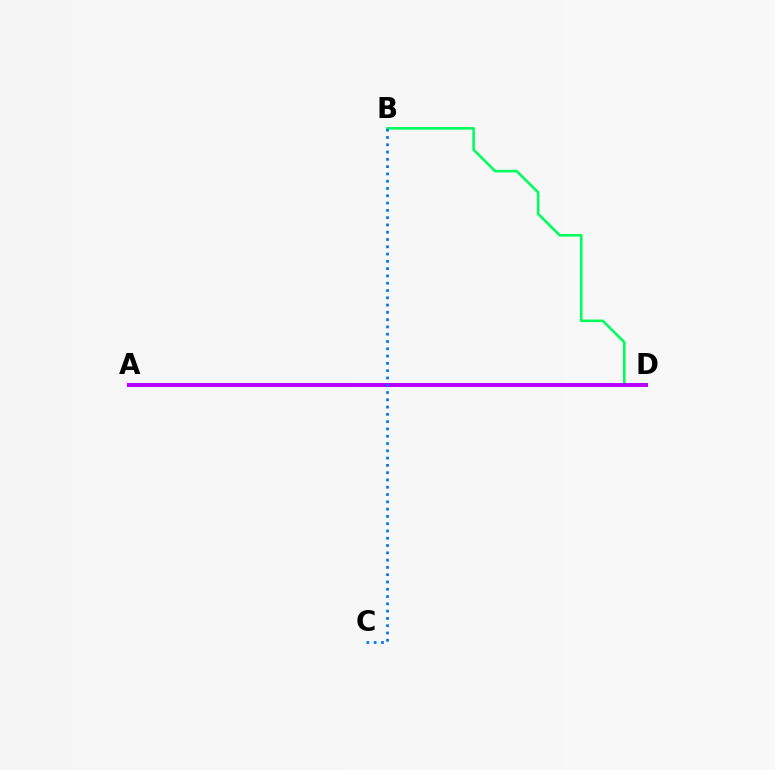{('A', 'D'): [{'color': '#d1ff00', 'line_style': 'solid', 'thickness': 2.54}, {'color': '#ff0000', 'line_style': 'dashed', 'thickness': 1.99}, {'color': '#b900ff', 'line_style': 'solid', 'thickness': 2.87}], ('B', 'D'): [{'color': '#00ff5c', 'line_style': 'solid', 'thickness': 1.88}], ('B', 'C'): [{'color': '#0074ff', 'line_style': 'dotted', 'thickness': 1.98}]}